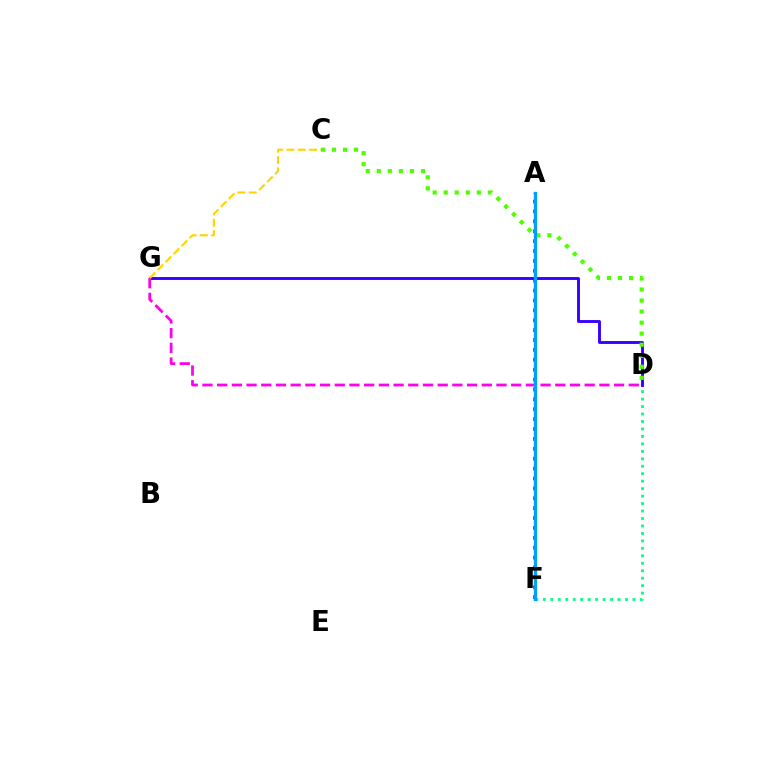{('A', 'F'): [{'color': '#ff0000', 'line_style': 'dotted', 'thickness': 2.69}, {'color': '#009eff', 'line_style': 'solid', 'thickness': 2.39}], ('D', 'F'): [{'color': '#00ff86', 'line_style': 'dotted', 'thickness': 2.03}], ('D', 'G'): [{'color': '#3700ff', 'line_style': 'solid', 'thickness': 2.09}, {'color': '#ff00ed', 'line_style': 'dashed', 'thickness': 2.0}], ('C', 'D'): [{'color': '#4fff00', 'line_style': 'dotted', 'thickness': 3.0}], ('C', 'G'): [{'color': '#ffd500', 'line_style': 'dashed', 'thickness': 1.54}]}